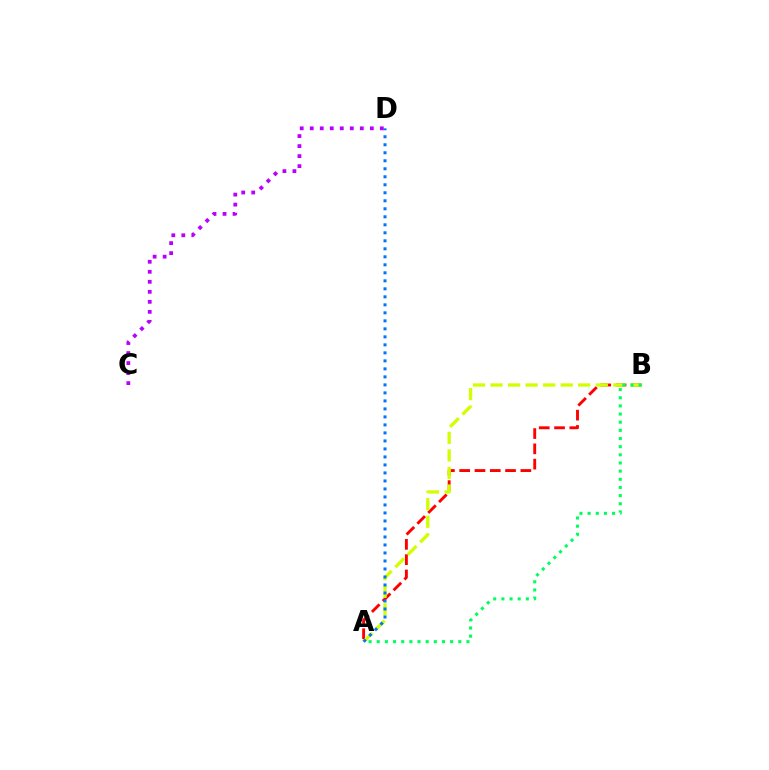{('A', 'B'): [{'color': '#ff0000', 'line_style': 'dashed', 'thickness': 2.08}, {'color': '#d1ff00', 'line_style': 'dashed', 'thickness': 2.38}, {'color': '#00ff5c', 'line_style': 'dotted', 'thickness': 2.21}], ('A', 'D'): [{'color': '#0074ff', 'line_style': 'dotted', 'thickness': 2.17}], ('C', 'D'): [{'color': '#b900ff', 'line_style': 'dotted', 'thickness': 2.72}]}